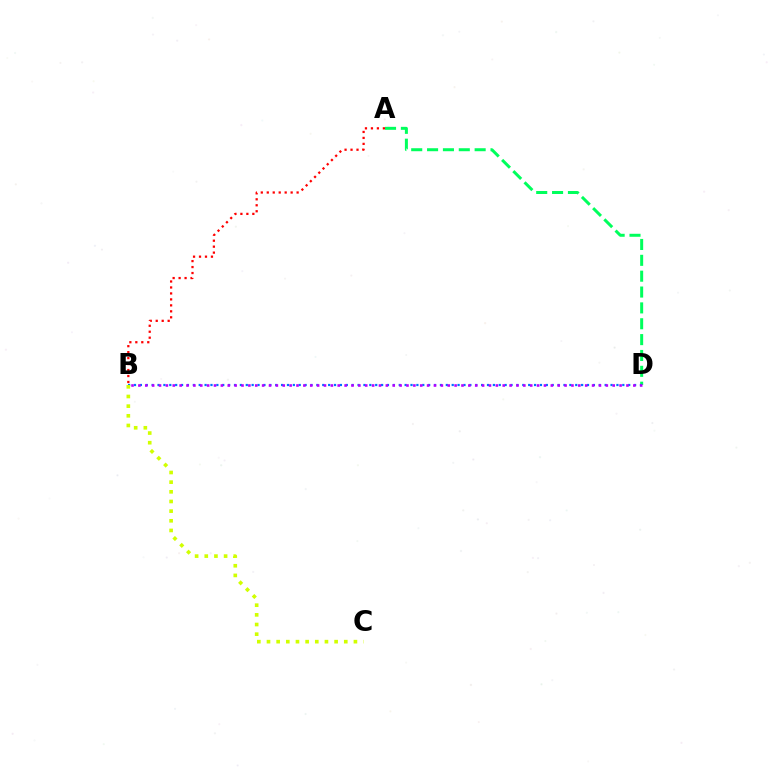{('A', 'D'): [{'color': '#00ff5c', 'line_style': 'dashed', 'thickness': 2.15}], ('B', 'D'): [{'color': '#0074ff', 'line_style': 'dotted', 'thickness': 1.6}, {'color': '#b900ff', 'line_style': 'dotted', 'thickness': 1.87}], ('B', 'C'): [{'color': '#d1ff00', 'line_style': 'dotted', 'thickness': 2.62}], ('A', 'B'): [{'color': '#ff0000', 'line_style': 'dotted', 'thickness': 1.62}]}